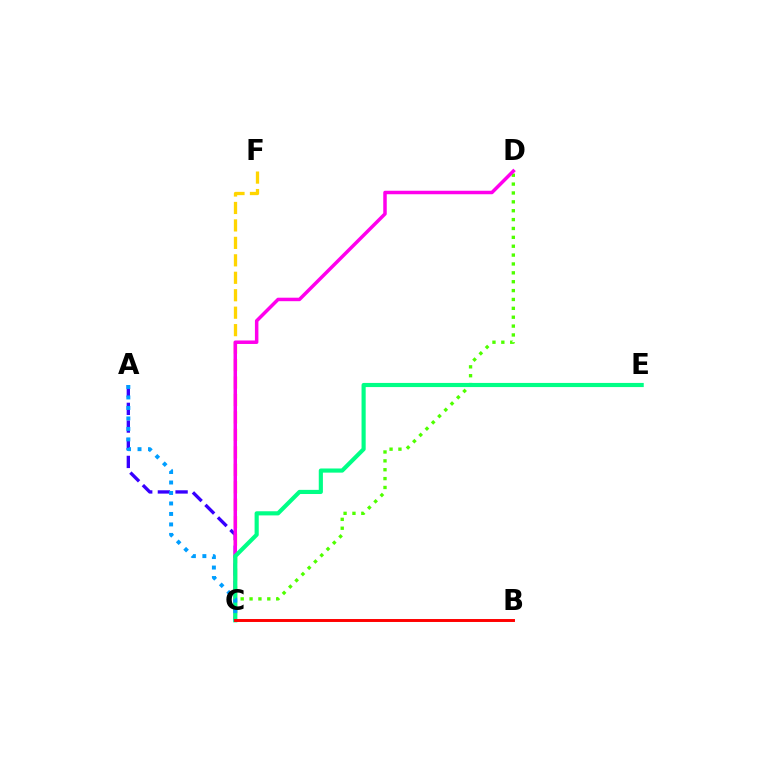{('A', 'C'): [{'color': '#3700ff', 'line_style': 'dashed', 'thickness': 2.4}, {'color': '#009eff', 'line_style': 'dotted', 'thickness': 2.85}], ('C', 'D'): [{'color': '#4fff00', 'line_style': 'dotted', 'thickness': 2.41}, {'color': '#ff00ed', 'line_style': 'solid', 'thickness': 2.52}], ('C', 'F'): [{'color': '#ffd500', 'line_style': 'dashed', 'thickness': 2.37}], ('C', 'E'): [{'color': '#00ff86', 'line_style': 'solid', 'thickness': 2.98}], ('B', 'C'): [{'color': '#ff0000', 'line_style': 'solid', 'thickness': 2.12}]}